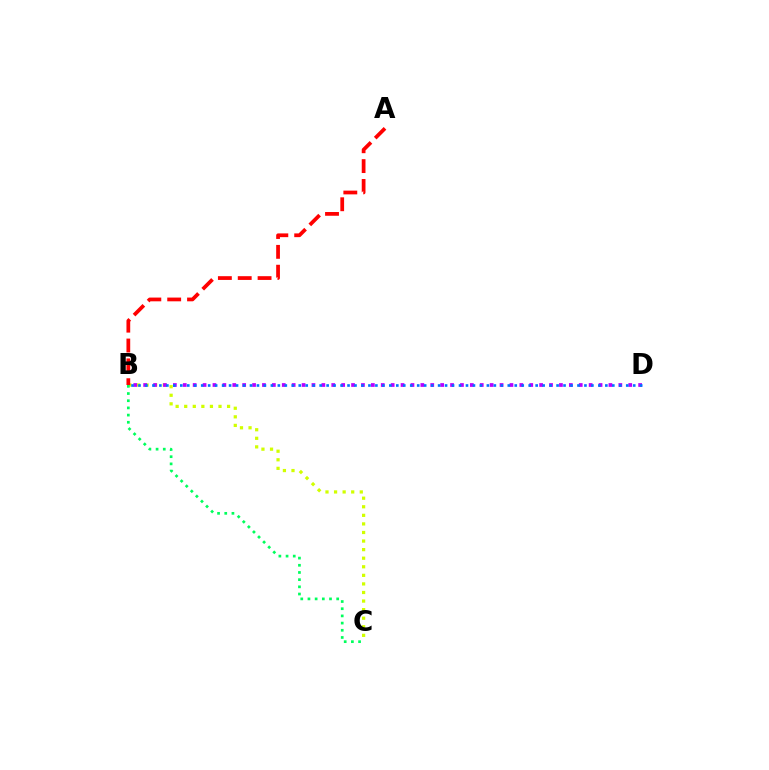{('B', 'C'): [{'color': '#d1ff00', 'line_style': 'dotted', 'thickness': 2.33}, {'color': '#00ff5c', 'line_style': 'dotted', 'thickness': 1.95}], ('B', 'D'): [{'color': '#b900ff', 'line_style': 'dotted', 'thickness': 2.69}, {'color': '#0074ff', 'line_style': 'dotted', 'thickness': 1.89}], ('A', 'B'): [{'color': '#ff0000', 'line_style': 'dashed', 'thickness': 2.7}]}